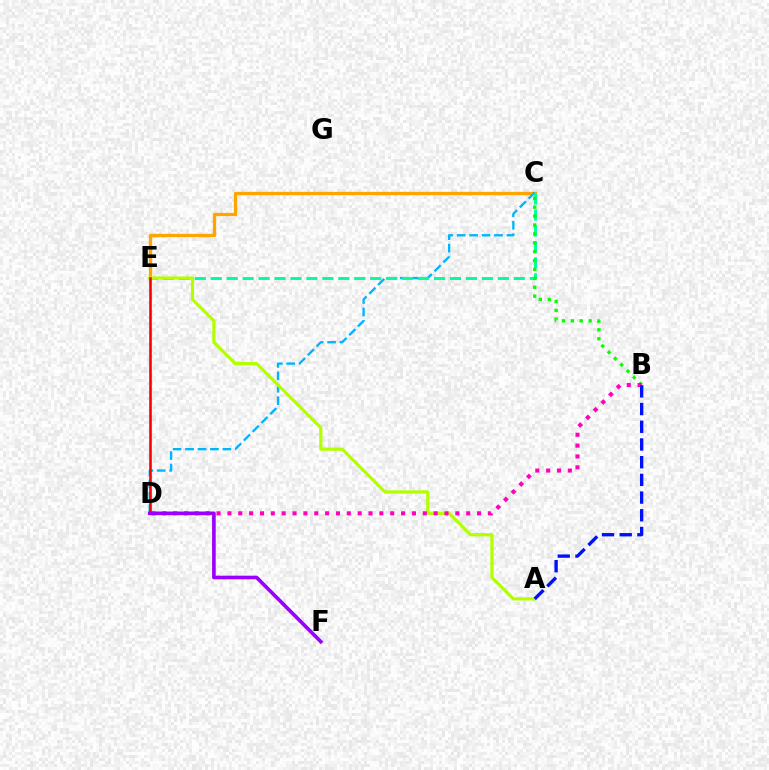{('C', 'E'): [{'color': '#ffa500', 'line_style': 'solid', 'thickness': 2.38}, {'color': '#00ff9d', 'line_style': 'dashed', 'thickness': 2.17}], ('C', 'D'): [{'color': '#00b5ff', 'line_style': 'dashed', 'thickness': 1.69}], ('B', 'C'): [{'color': '#08ff00', 'line_style': 'dotted', 'thickness': 2.42}], ('A', 'E'): [{'color': '#b3ff00', 'line_style': 'solid', 'thickness': 2.31}], ('D', 'E'): [{'color': '#ff0000', 'line_style': 'solid', 'thickness': 1.88}], ('B', 'D'): [{'color': '#ff00bd', 'line_style': 'dotted', 'thickness': 2.95}], ('A', 'B'): [{'color': '#0010ff', 'line_style': 'dashed', 'thickness': 2.4}], ('D', 'F'): [{'color': '#9b00ff', 'line_style': 'solid', 'thickness': 2.62}]}